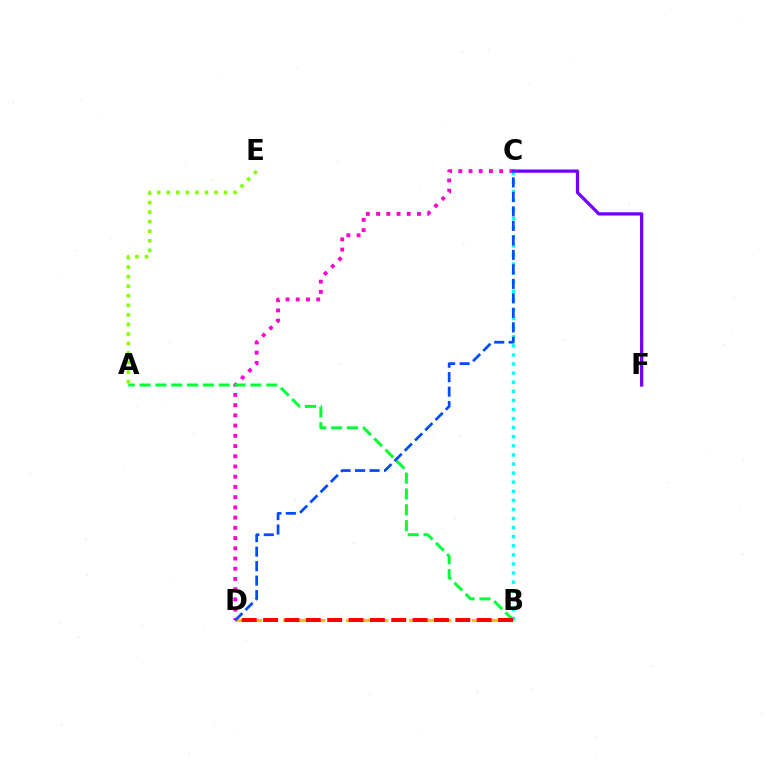{('B', 'D'): [{'color': '#ffbd00', 'line_style': 'dashed', 'thickness': 2.14}, {'color': '#ff0000', 'line_style': 'dashed', 'thickness': 2.9}], ('C', 'D'): [{'color': '#ff00cf', 'line_style': 'dotted', 'thickness': 2.78}, {'color': '#004bff', 'line_style': 'dashed', 'thickness': 1.97}], ('C', 'F'): [{'color': '#7200ff', 'line_style': 'solid', 'thickness': 2.35}], ('B', 'C'): [{'color': '#00fff6', 'line_style': 'dotted', 'thickness': 2.47}], ('A', 'B'): [{'color': '#00ff39', 'line_style': 'dashed', 'thickness': 2.15}], ('A', 'E'): [{'color': '#84ff00', 'line_style': 'dotted', 'thickness': 2.59}]}